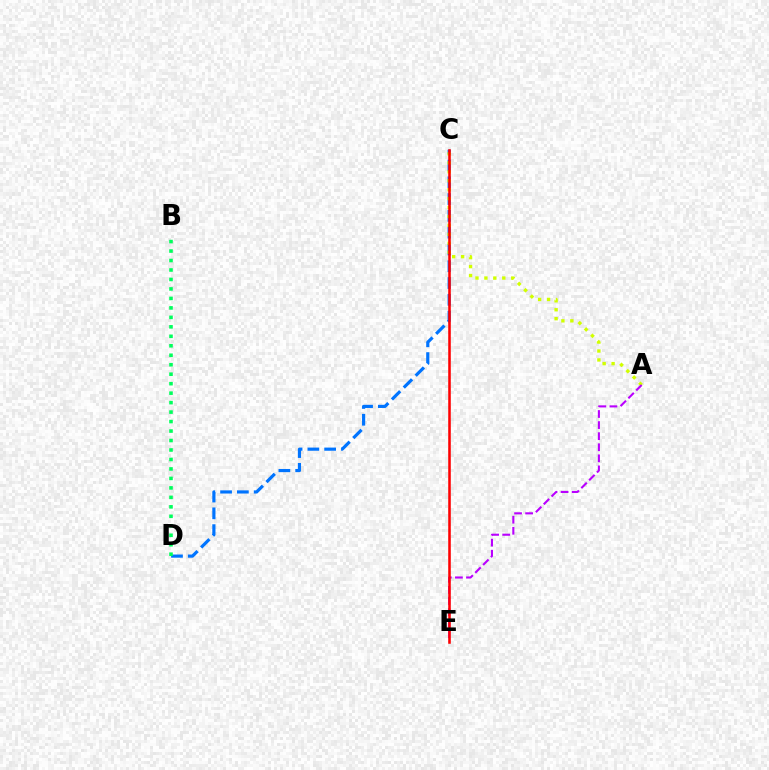{('C', 'D'): [{'color': '#0074ff', 'line_style': 'dashed', 'thickness': 2.28}], ('A', 'C'): [{'color': '#d1ff00', 'line_style': 'dotted', 'thickness': 2.43}], ('B', 'D'): [{'color': '#00ff5c', 'line_style': 'dotted', 'thickness': 2.57}], ('A', 'E'): [{'color': '#b900ff', 'line_style': 'dashed', 'thickness': 1.51}], ('C', 'E'): [{'color': '#ff0000', 'line_style': 'solid', 'thickness': 1.84}]}